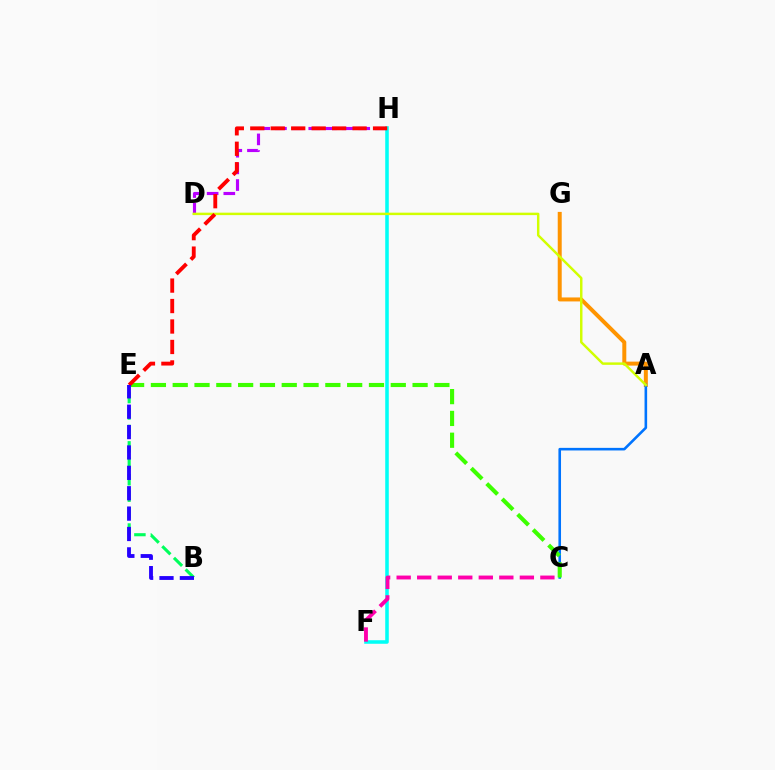{('F', 'H'): [{'color': '#00fff6', 'line_style': 'solid', 'thickness': 2.55}], ('D', 'H'): [{'color': '#b900ff', 'line_style': 'dashed', 'thickness': 2.26}], ('A', 'G'): [{'color': '#ff9400', 'line_style': 'solid', 'thickness': 2.87}], ('A', 'C'): [{'color': '#0074ff', 'line_style': 'solid', 'thickness': 1.87}], ('C', 'F'): [{'color': '#ff00ac', 'line_style': 'dashed', 'thickness': 2.79}], ('C', 'E'): [{'color': '#3dff00', 'line_style': 'dashed', 'thickness': 2.96}], ('B', 'E'): [{'color': '#00ff5c', 'line_style': 'dashed', 'thickness': 2.23}, {'color': '#2500ff', 'line_style': 'dashed', 'thickness': 2.77}], ('A', 'D'): [{'color': '#d1ff00', 'line_style': 'solid', 'thickness': 1.76}], ('E', 'H'): [{'color': '#ff0000', 'line_style': 'dashed', 'thickness': 2.78}]}